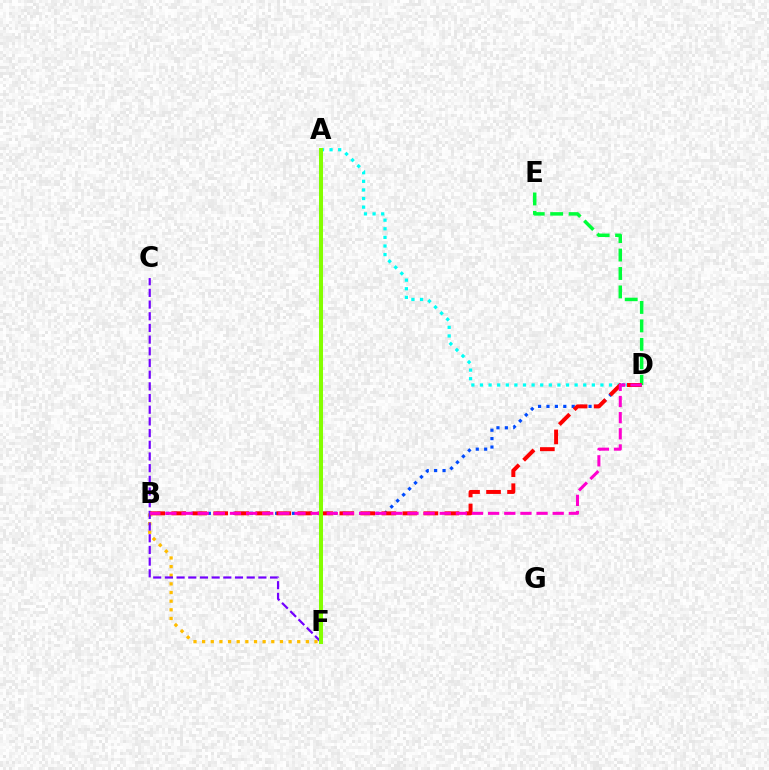{('B', 'F'): [{'color': '#ffbd00', 'line_style': 'dotted', 'thickness': 2.35}], ('D', 'E'): [{'color': '#00ff39', 'line_style': 'dashed', 'thickness': 2.51}], ('C', 'F'): [{'color': '#7200ff', 'line_style': 'dashed', 'thickness': 1.59}], ('A', 'D'): [{'color': '#00fff6', 'line_style': 'dotted', 'thickness': 2.34}], ('B', 'D'): [{'color': '#004bff', 'line_style': 'dotted', 'thickness': 2.29}, {'color': '#ff0000', 'line_style': 'dashed', 'thickness': 2.85}, {'color': '#ff00cf', 'line_style': 'dashed', 'thickness': 2.19}], ('A', 'F'): [{'color': '#84ff00', 'line_style': 'solid', 'thickness': 2.9}]}